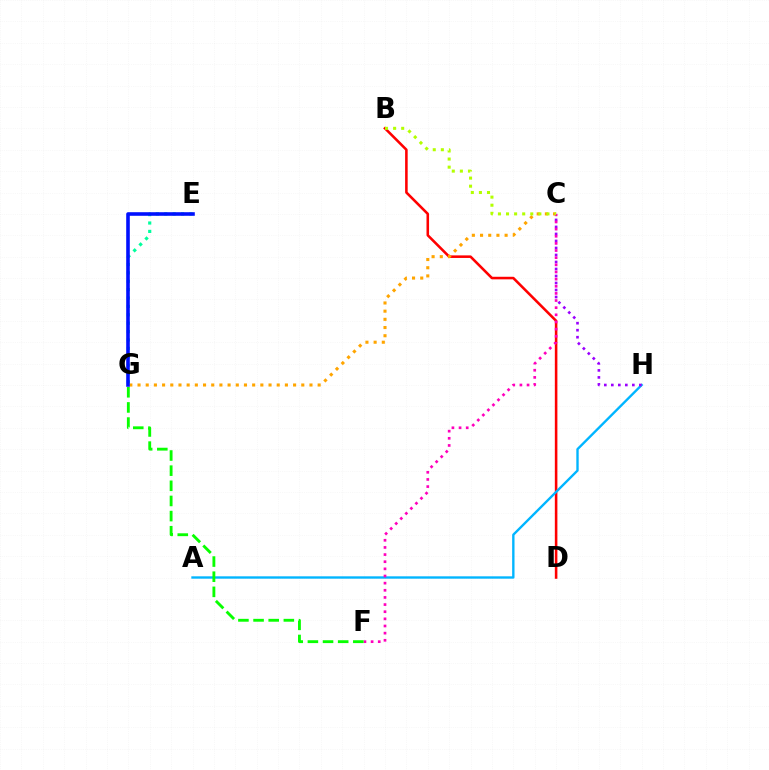{('E', 'G'): [{'color': '#00ff9d', 'line_style': 'dotted', 'thickness': 2.28}, {'color': '#0010ff', 'line_style': 'solid', 'thickness': 2.59}], ('B', 'D'): [{'color': '#ff0000', 'line_style': 'solid', 'thickness': 1.85}], ('A', 'H'): [{'color': '#00b5ff', 'line_style': 'solid', 'thickness': 1.7}], ('C', 'H'): [{'color': '#9b00ff', 'line_style': 'dotted', 'thickness': 1.9}], ('C', 'G'): [{'color': '#ffa500', 'line_style': 'dotted', 'thickness': 2.22}], ('C', 'F'): [{'color': '#ff00bd', 'line_style': 'dotted', 'thickness': 1.94}], ('F', 'G'): [{'color': '#08ff00', 'line_style': 'dashed', 'thickness': 2.06}], ('B', 'C'): [{'color': '#b3ff00', 'line_style': 'dotted', 'thickness': 2.2}]}